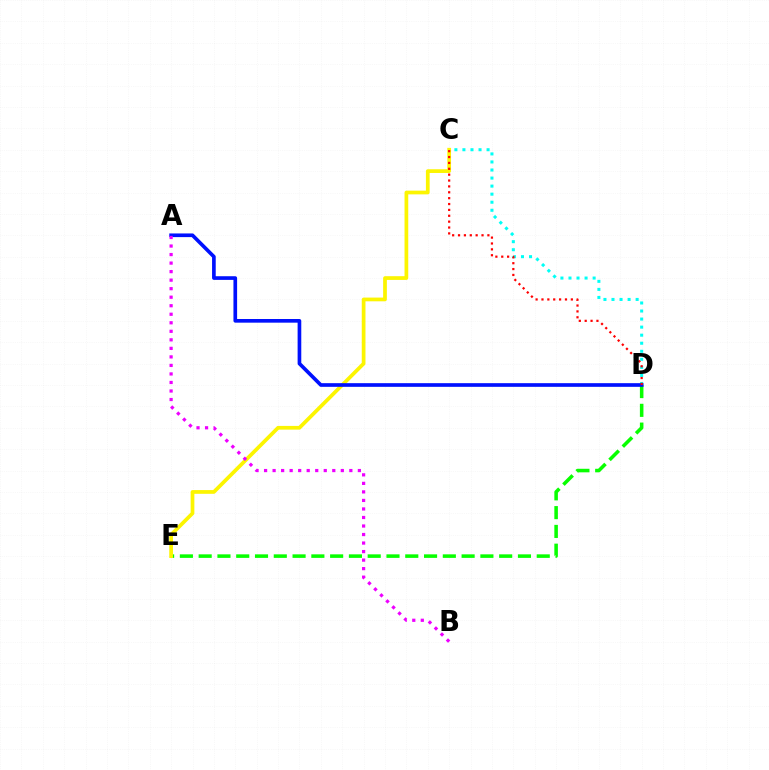{('D', 'E'): [{'color': '#08ff00', 'line_style': 'dashed', 'thickness': 2.55}], ('C', 'D'): [{'color': '#00fff6', 'line_style': 'dotted', 'thickness': 2.19}, {'color': '#ff0000', 'line_style': 'dotted', 'thickness': 1.6}], ('C', 'E'): [{'color': '#fcf500', 'line_style': 'solid', 'thickness': 2.68}], ('A', 'D'): [{'color': '#0010ff', 'line_style': 'solid', 'thickness': 2.64}], ('A', 'B'): [{'color': '#ee00ff', 'line_style': 'dotted', 'thickness': 2.32}]}